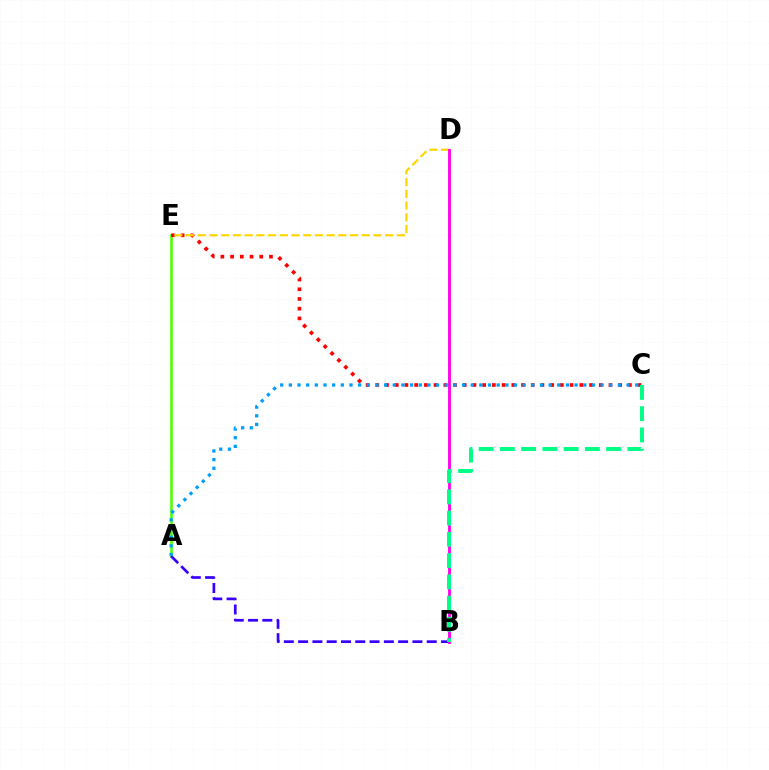{('A', 'E'): [{'color': '#4fff00', 'line_style': 'solid', 'thickness': 1.89}], ('A', 'B'): [{'color': '#3700ff', 'line_style': 'dashed', 'thickness': 1.94}], ('C', 'E'): [{'color': '#ff0000', 'line_style': 'dotted', 'thickness': 2.64}], ('D', 'E'): [{'color': '#ffd500', 'line_style': 'dashed', 'thickness': 1.59}], ('B', 'D'): [{'color': '#ff00ed', 'line_style': 'solid', 'thickness': 2.05}], ('A', 'C'): [{'color': '#009eff', 'line_style': 'dotted', 'thickness': 2.35}], ('B', 'C'): [{'color': '#00ff86', 'line_style': 'dashed', 'thickness': 2.89}]}